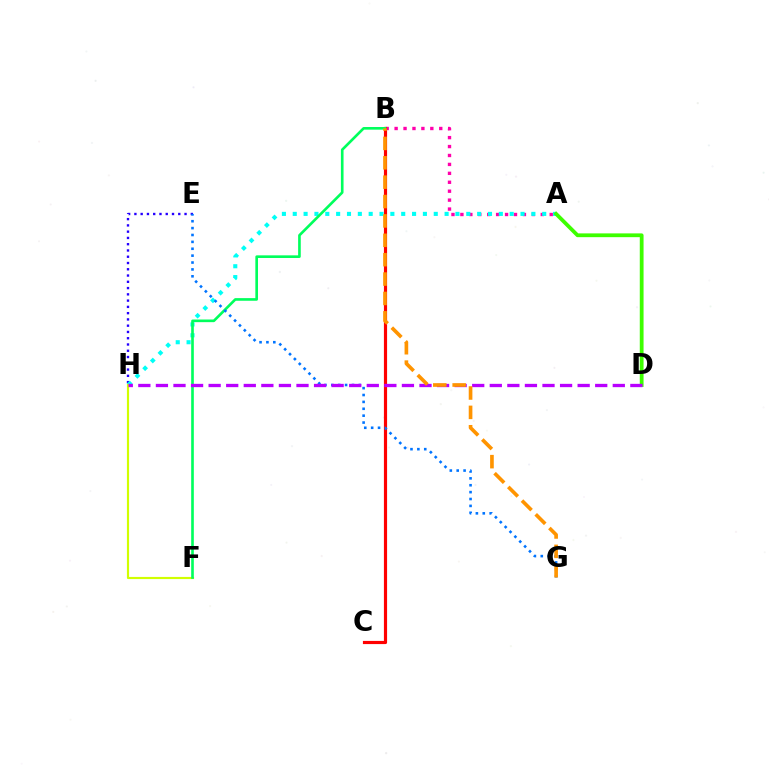{('A', 'B'): [{'color': '#ff00ac', 'line_style': 'dotted', 'thickness': 2.43}], ('B', 'C'): [{'color': '#ff0000', 'line_style': 'solid', 'thickness': 2.29}], ('E', 'H'): [{'color': '#2500ff', 'line_style': 'dotted', 'thickness': 1.7}], ('A', 'H'): [{'color': '#00fff6', 'line_style': 'dotted', 'thickness': 2.95}], ('F', 'H'): [{'color': '#d1ff00', 'line_style': 'solid', 'thickness': 1.56}], ('B', 'F'): [{'color': '#00ff5c', 'line_style': 'solid', 'thickness': 1.9}], ('A', 'D'): [{'color': '#3dff00', 'line_style': 'solid', 'thickness': 2.72}], ('E', 'G'): [{'color': '#0074ff', 'line_style': 'dotted', 'thickness': 1.87}], ('D', 'H'): [{'color': '#b900ff', 'line_style': 'dashed', 'thickness': 2.39}], ('B', 'G'): [{'color': '#ff9400', 'line_style': 'dashed', 'thickness': 2.63}]}